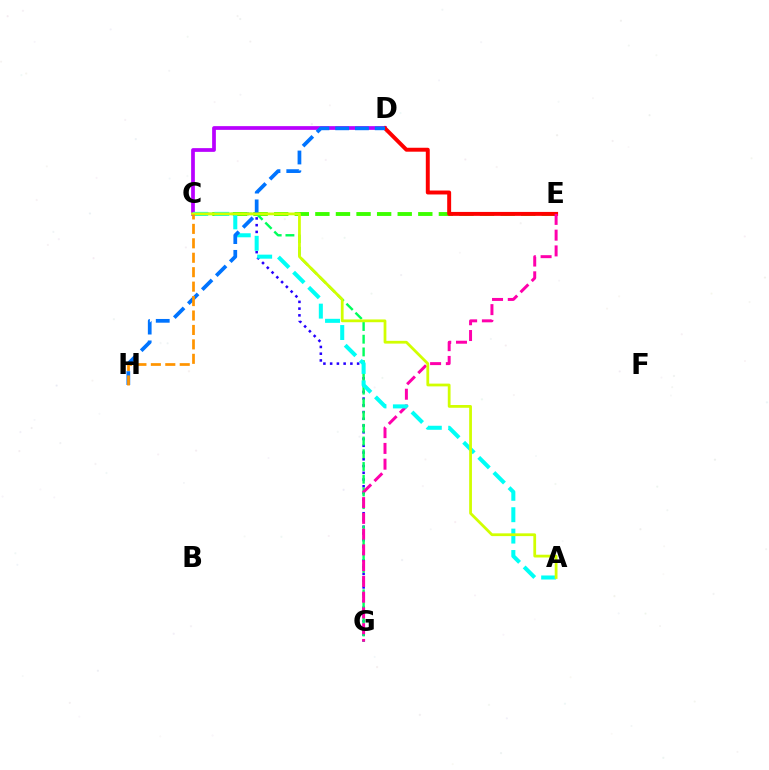{('C', 'G'): [{'color': '#2500ff', 'line_style': 'dotted', 'thickness': 1.83}, {'color': '#00ff5c', 'line_style': 'dashed', 'thickness': 1.73}], ('C', 'E'): [{'color': '#3dff00', 'line_style': 'dashed', 'thickness': 2.8}], ('C', 'D'): [{'color': '#b900ff', 'line_style': 'solid', 'thickness': 2.68}], ('D', 'E'): [{'color': '#ff0000', 'line_style': 'solid', 'thickness': 2.83}], ('E', 'G'): [{'color': '#ff00ac', 'line_style': 'dashed', 'thickness': 2.14}], ('A', 'C'): [{'color': '#00fff6', 'line_style': 'dashed', 'thickness': 2.91}, {'color': '#d1ff00', 'line_style': 'solid', 'thickness': 1.99}], ('D', 'H'): [{'color': '#0074ff', 'line_style': 'dashed', 'thickness': 2.69}], ('C', 'H'): [{'color': '#ff9400', 'line_style': 'dashed', 'thickness': 1.96}]}